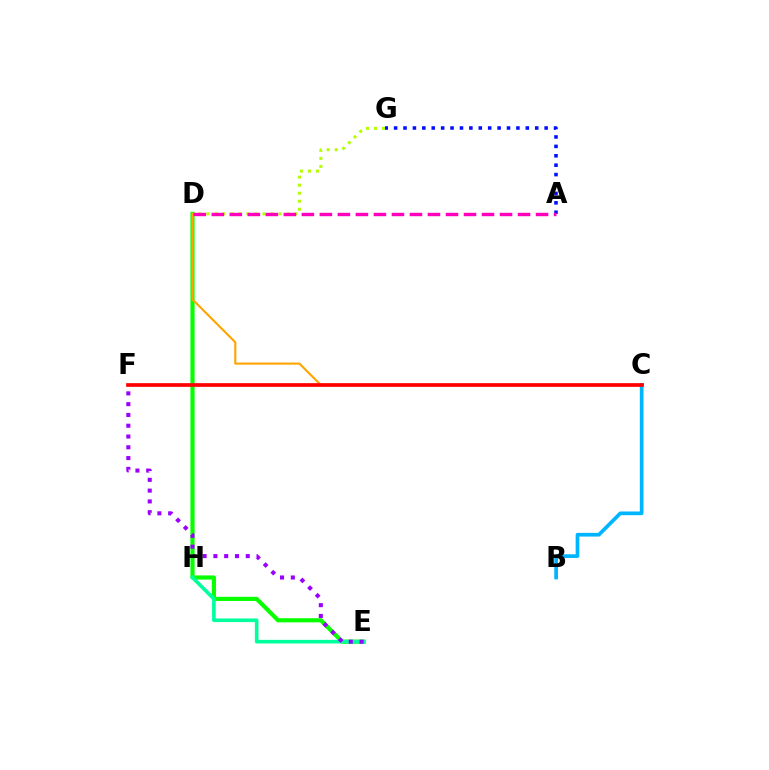{('D', 'E'): [{'color': '#08ff00', 'line_style': 'solid', 'thickness': 2.99}], ('D', 'G'): [{'color': '#b3ff00', 'line_style': 'dotted', 'thickness': 2.18}], ('C', 'D'): [{'color': '#ffa500', 'line_style': 'solid', 'thickness': 1.52}], ('B', 'C'): [{'color': '#00b5ff', 'line_style': 'solid', 'thickness': 2.66}], ('E', 'H'): [{'color': '#00ff9d', 'line_style': 'solid', 'thickness': 2.61}], ('E', 'F'): [{'color': '#9b00ff', 'line_style': 'dotted', 'thickness': 2.93}], ('A', 'G'): [{'color': '#0010ff', 'line_style': 'dotted', 'thickness': 2.56}], ('C', 'F'): [{'color': '#ff0000', 'line_style': 'solid', 'thickness': 2.66}], ('A', 'D'): [{'color': '#ff00bd', 'line_style': 'dashed', 'thickness': 2.45}]}